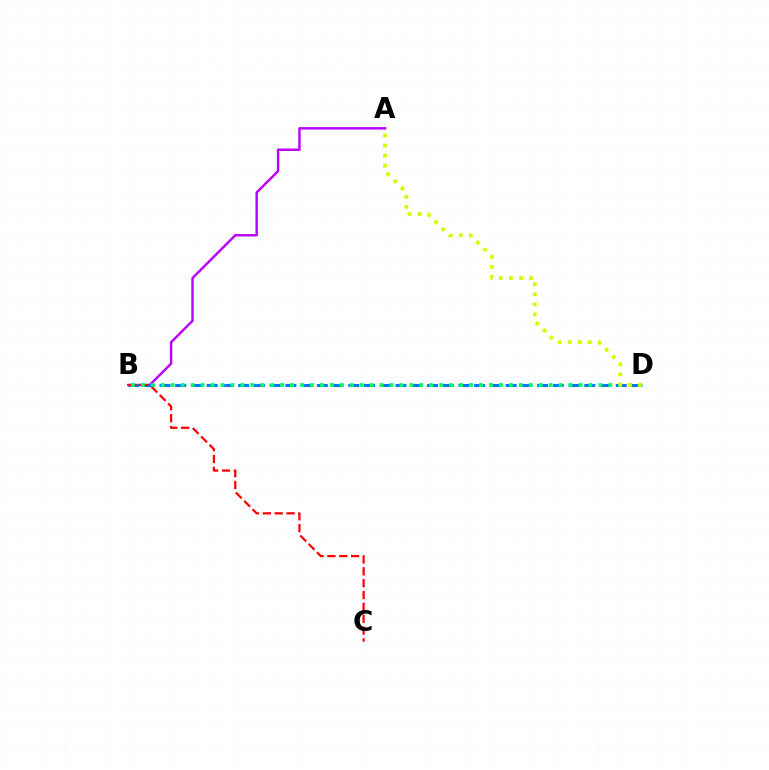{('A', 'B'): [{'color': '#b900ff', 'line_style': 'solid', 'thickness': 1.74}], ('B', 'D'): [{'color': '#0074ff', 'line_style': 'dashed', 'thickness': 2.14}, {'color': '#00ff5c', 'line_style': 'dotted', 'thickness': 2.7}], ('B', 'C'): [{'color': '#ff0000', 'line_style': 'dashed', 'thickness': 1.61}], ('A', 'D'): [{'color': '#d1ff00', 'line_style': 'dotted', 'thickness': 2.73}]}